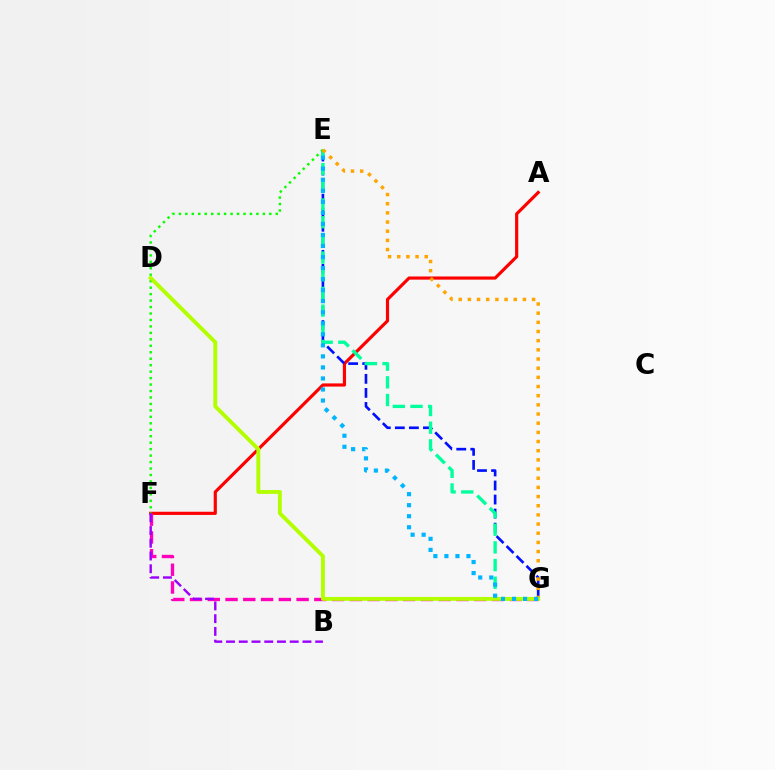{('A', 'F'): [{'color': '#ff0000', 'line_style': 'solid', 'thickness': 2.28}], ('E', 'G'): [{'color': '#0010ff', 'line_style': 'dashed', 'thickness': 1.91}, {'color': '#00ff9d', 'line_style': 'dashed', 'thickness': 2.4}, {'color': '#ffa500', 'line_style': 'dotted', 'thickness': 2.49}, {'color': '#00b5ff', 'line_style': 'dotted', 'thickness': 3.0}], ('F', 'G'): [{'color': '#ff00bd', 'line_style': 'dashed', 'thickness': 2.41}], ('E', 'F'): [{'color': '#08ff00', 'line_style': 'dotted', 'thickness': 1.75}], ('B', 'F'): [{'color': '#9b00ff', 'line_style': 'dashed', 'thickness': 1.73}], ('D', 'G'): [{'color': '#b3ff00', 'line_style': 'solid', 'thickness': 2.8}]}